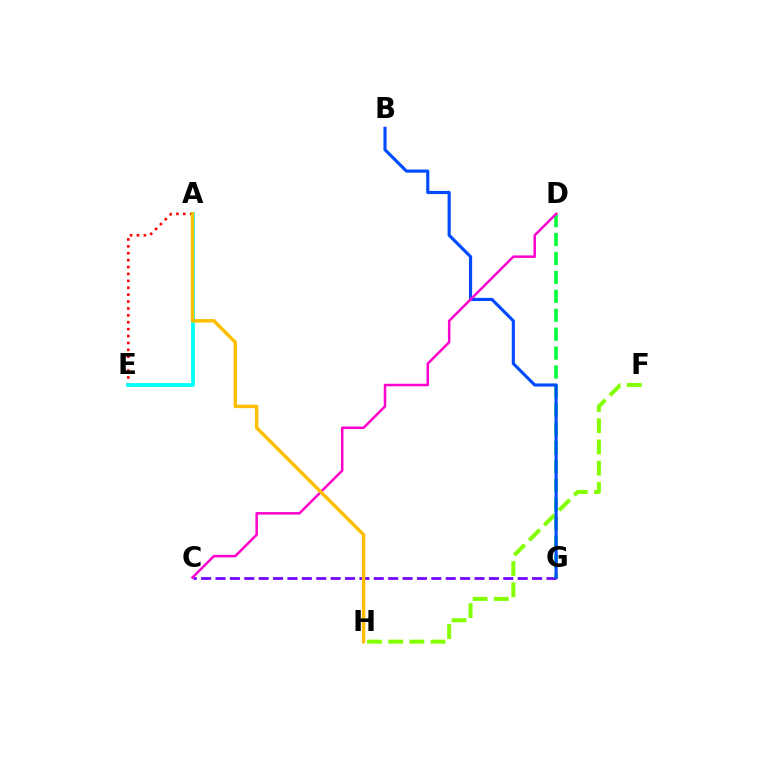{('F', 'H'): [{'color': '#84ff00', 'line_style': 'dashed', 'thickness': 2.88}], ('C', 'G'): [{'color': '#7200ff', 'line_style': 'dashed', 'thickness': 1.95}], ('A', 'E'): [{'color': '#ff0000', 'line_style': 'dotted', 'thickness': 1.87}, {'color': '#00fff6', 'line_style': 'solid', 'thickness': 2.71}], ('D', 'G'): [{'color': '#00ff39', 'line_style': 'dashed', 'thickness': 2.57}], ('B', 'G'): [{'color': '#004bff', 'line_style': 'solid', 'thickness': 2.26}], ('C', 'D'): [{'color': '#ff00cf', 'line_style': 'solid', 'thickness': 1.8}], ('A', 'H'): [{'color': '#ffbd00', 'line_style': 'solid', 'thickness': 2.48}]}